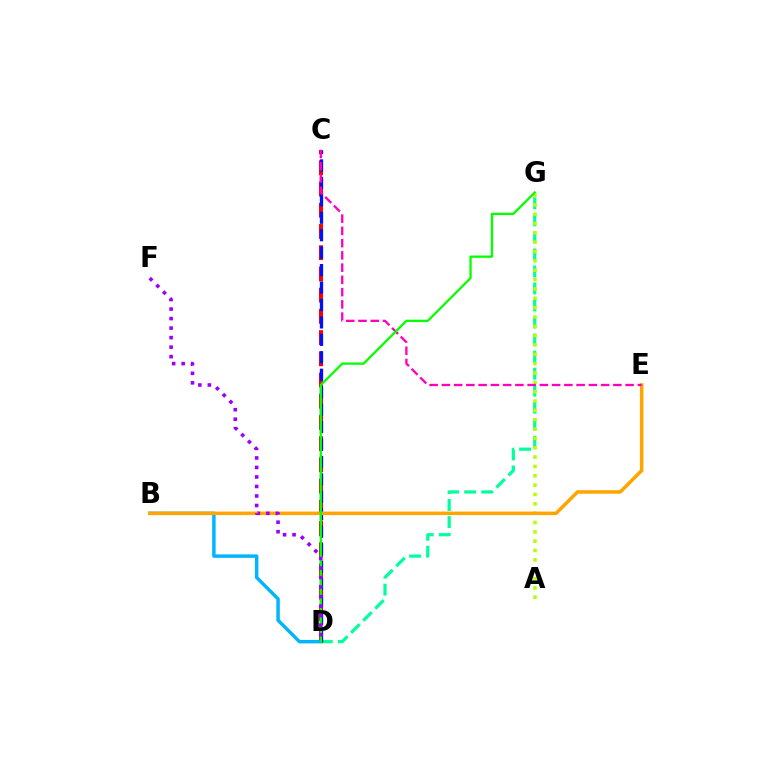{('C', 'D'): [{'color': '#ff0000', 'line_style': 'dashed', 'thickness': 2.88}, {'color': '#0010ff', 'line_style': 'dashed', 'thickness': 2.37}], ('D', 'G'): [{'color': '#00ff9d', 'line_style': 'dashed', 'thickness': 2.31}, {'color': '#08ff00', 'line_style': 'solid', 'thickness': 1.65}], ('B', 'D'): [{'color': '#00b5ff', 'line_style': 'solid', 'thickness': 2.48}], ('A', 'G'): [{'color': '#b3ff00', 'line_style': 'dotted', 'thickness': 2.54}], ('B', 'E'): [{'color': '#ffa500', 'line_style': 'solid', 'thickness': 2.54}], ('C', 'E'): [{'color': '#ff00bd', 'line_style': 'dashed', 'thickness': 1.66}], ('D', 'F'): [{'color': '#9b00ff', 'line_style': 'dotted', 'thickness': 2.59}]}